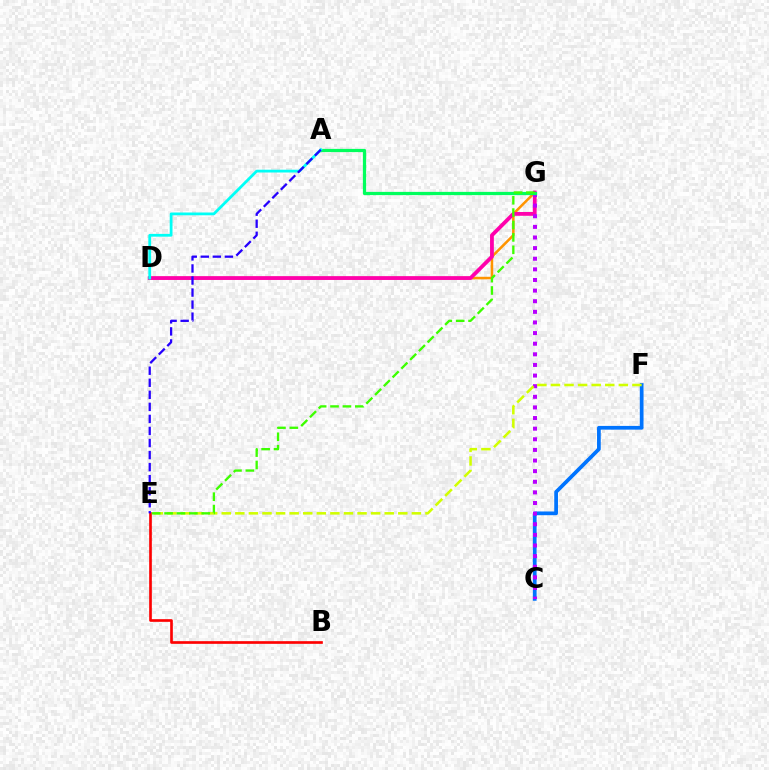{('D', 'G'): [{'color': '#ff9400', 'line_style': 'solid', 'thickness': 1.83}, {'color': '#ff00ac', 'line_style': 'solid', 'thickness': 2.74}], ('C', 'F'): [{'color': '#0074ff', 'line_style': 'solid', 'thickness': 2.69}], ('B', 'E'): [{'color': '#ff0000', 'line_style': 'solid', 'thickness': 1.92}], ('C', 'G'): [{'color': '#b900ff', 'line_style': 'dotted', 'thickness': 2.89}], ('A', 'G'): [{'color': '#00ff5c', 'line_style': 'solid', 'thickness': 2.33}], ('E', 'F'): [{'color': '#d1ff00', 'line_style': 'dashed', 'thickness': 1.84}], ('A', 'D'): [{'color': '#00fff6', 'line_style': 'solid', 'thickness': 2.0}], ('E', 'G'): [{'color': '#3dff00', 'line_style': 'dashed', 'thickness': 1.68}], ('A', 'E'): [{'color': '#2500ff', 'line_style': 'dashed', 'thickness': 1.64}]}